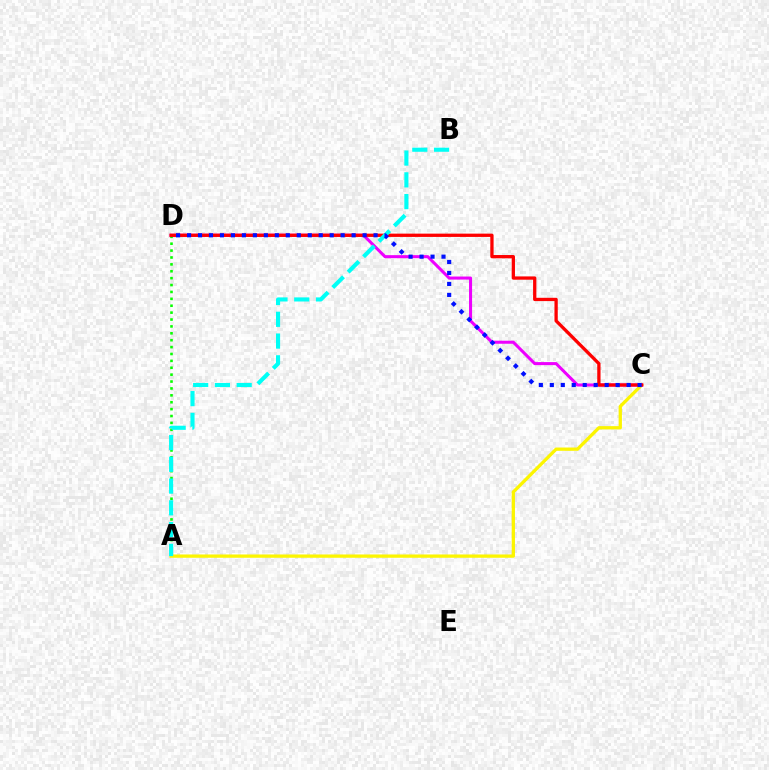{('A', 'C'): [{'color': '#fcf500', 'line_style': 'solid', 'thickness': 2.37}], ('A', 'D'): [{'color': '#08ff00', 'line_style': 'dotted', 'thickness': 1.87}], ('C', 'D'): [{'color': '#ee00ff', 'line_style': 'solid', 'thickness': 2.19}, {'color': '#ff0000', 'line_style': 'solid', 'thickness': 2.37}, {'color': '#0010ff', 'line_style': 'dotted', 'thickness': 2.98}], ('A', 'B'): [{'color': '#00fff6', 'line_style': 'dashed', 'thickness': 2.96}]}